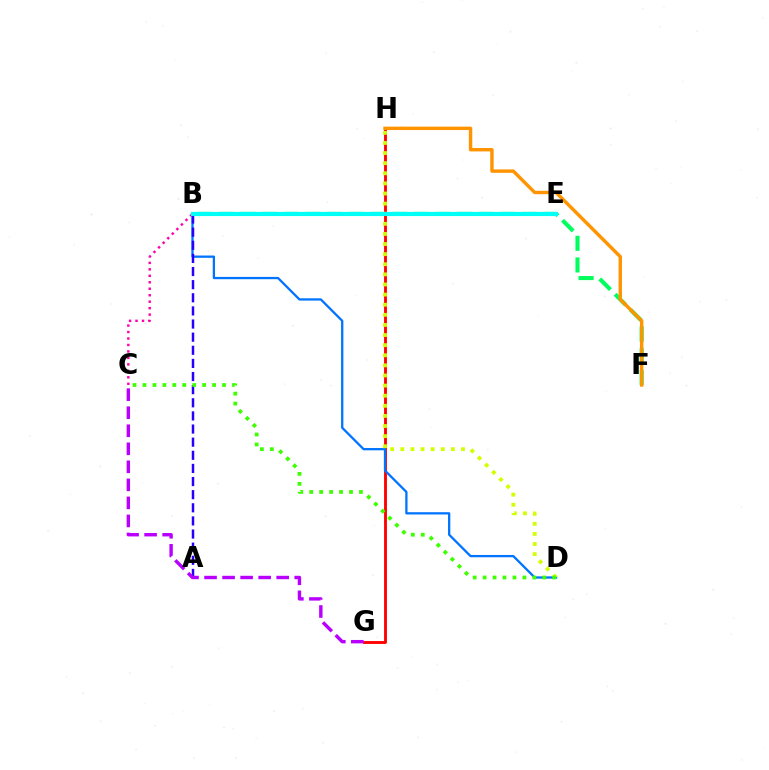{('G', 'H'): [{'color': '#ff0000', 'line_style': 'solid', 'thickness': 2.06}], ('B', 'D'): [{'color': '#0074ff', 'line_style': 'solid', 'thickness': 1.65}], ('A', 'B'): [{'color': '#2500ff', 'line_style': 'dashed', 'thickness': 1.78}], ('B', 'F'): [{'color': '#00ff5c', 'line_style': 'dashed', 'thickness': 2.94}], ('D', 'H'): [{'color': '#d1ff00', 'line_style': 'dotted', 'thickness': 2.75}], ('C', 'D'): [{'color': '#3dff00', 'line_style': 'dotted', 'thickness': 2.7}], ('B', 'C'): [{'color': '#ff00ac', 'line_style': 'dotted', 'thickness': 1.76}], ('C', 'G'): [{'color': '#b900ff', 'line_style': 'dashed', 'thickness': 2.45}], ('B', 'E'): [{'color': '#00fff6', 'line_style': 'solid', 'thickness': 2.98}], ('F', 'H'): [{'color': '#ff9400', 'line_style': 'solid', 'thickness': 2.45}]}